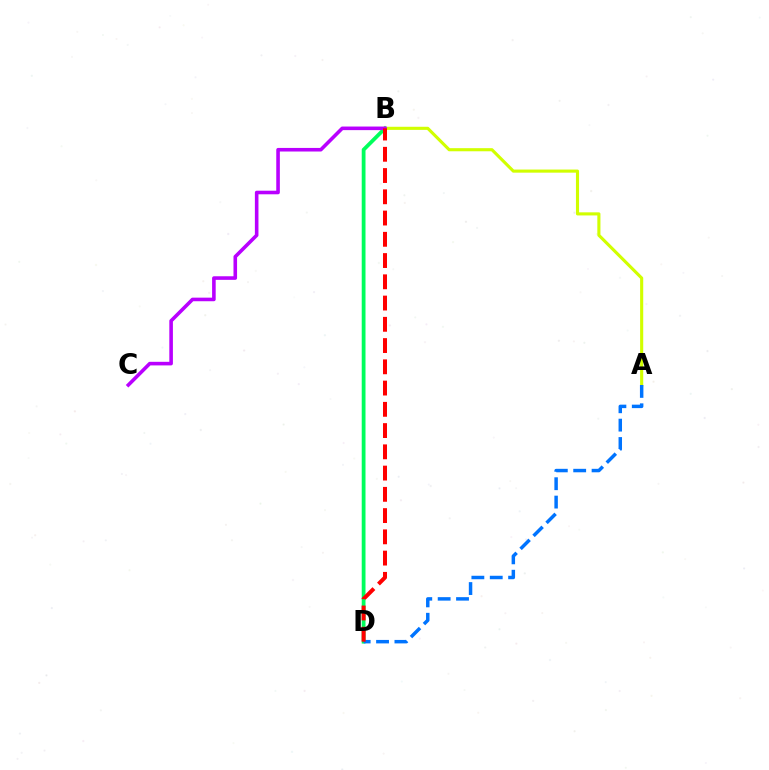{('B', 'D'): [{'color': '#00ff5c', 'line_style': 'solid', 'thickness': 2.72}, {'color': '#ff0000', 'line_style': 'dashed', 'thickness': 2.89}], ('A', 'B'): [{'color': '#d1ff00', 'line_style': 'solid', 'thickness': 2.24}], ('B', 'C'): [{'color': '#b900ff', 'line_style': 'solid', 'thickness': 2.58}], ('A', 'D'): [{'color': '#0074ff', 'line_style': 'dashed', 'thickness': 2.5}]}